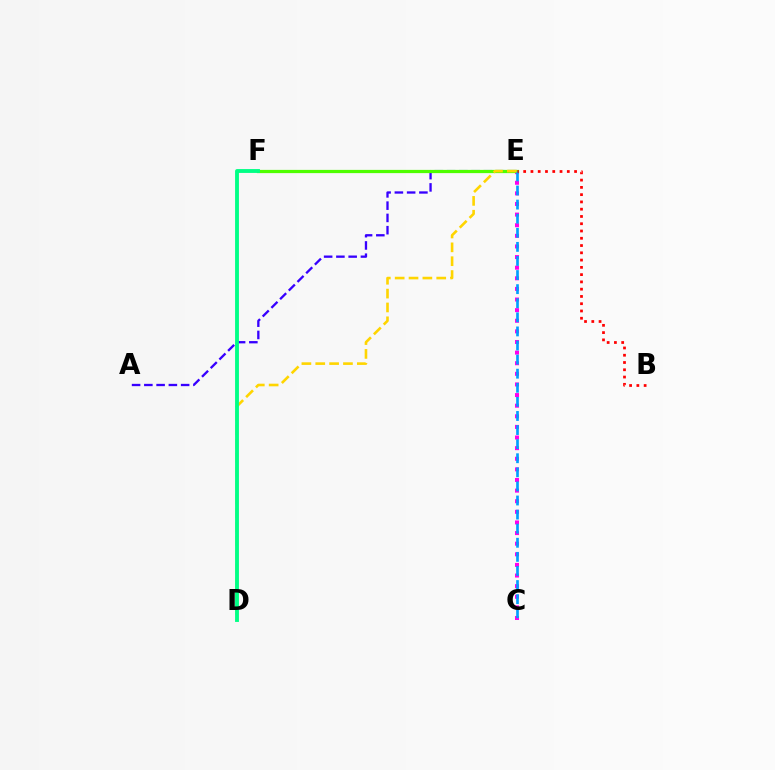{('C', 'E'): [{'color': '#ff00ed', 'line_style': 'dotted', 'thickness': 2.88}, {'color': '#009eff', 'line_style': 'dashed', 'thickness': 1.91}], ('A', 'E'): [{'color': '#3700ff', 'line_style': 'dashed', 'thickness': 1.67}], ('E', 'F'): [{'color': '#4fff00', 'line_style': 'solid', 'thickness': 2.32}], ('B', 'E'): [{'color': '#ff0000', 'line_style': 'dotted', 'thickness': 1.98}], ('D', 'E'): [{'color': '#ffd500', 'line_style': 'dashed', 'thickness': 1.88}], ('D', 'F'): [{'color': '#00ff86', 'line_style': 'solid', 'thickness': 2.78}]}